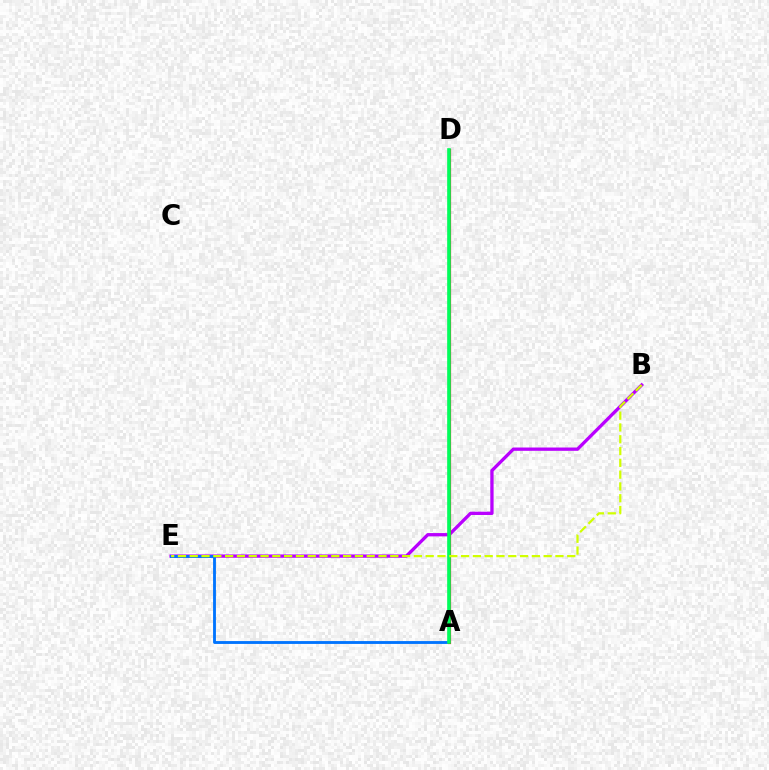{('B', 'E'): [{'color': '#b900ff', 'line_style': 'solid', 'thickness': 2.38}, {'color': '#d1ff00', 'line_style': 'dashed', 'thickness': 1.6}], ('A', 'E'): [{'color': '#0074ff', 'line_style': 'solid', 'thickness': 2.05}], ('A', 'D'): [{'color': '#ff0000', 'line_style': 'solid', 'thickness': 2.3}, {'color': '#00ff5c', 'line_style': 'solid', 'thickness': 2.6}]}